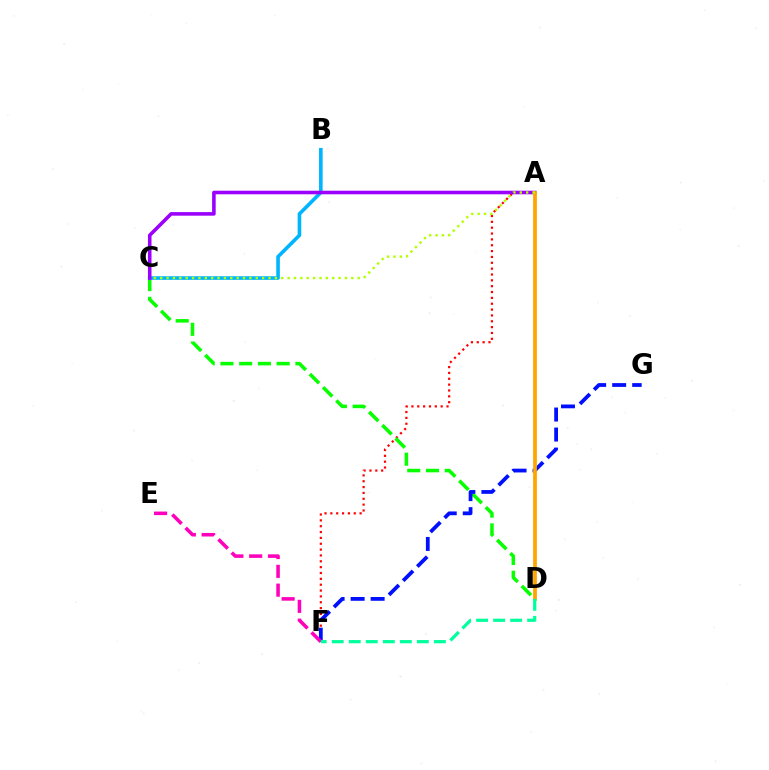{('A', 'F'): [{'color': '#ff0000', 'line_style': 'dotted', 'thickness': 1.59}], ('C', 'D'): [{'color': '#08ff00', 'line_style': 'dashed', 'thickness': 2.55}], ('B', 'C'): [{'color': '#00b5ff', 'line_style': 'solid', 'thickness': 2.6}], ('F', 'G'): [{'color': '#0010ff', 'line_style': 'dashed', 'thickness': 2.72}], ('E', 'F'): [{'color': '#ff00bd', 'line_style': 'dashed', 'thickness': 2.55}], ('A', 'C'): [{'color': '#9b00ff', 'line_style': 'solid', 'thickness': 2.57}, {'color': '#b3ff00', 'line_style': 'dotted', 'thickness': 1.73}], ('A', 'D'): [{'color': '#ffa500', 'line_style': 'solid', 'thickness': 2.71}], ('D', 'F'): [{'color': '#00ff9d', 'line_style': 'dashed', 'thickness': 2.31}]}